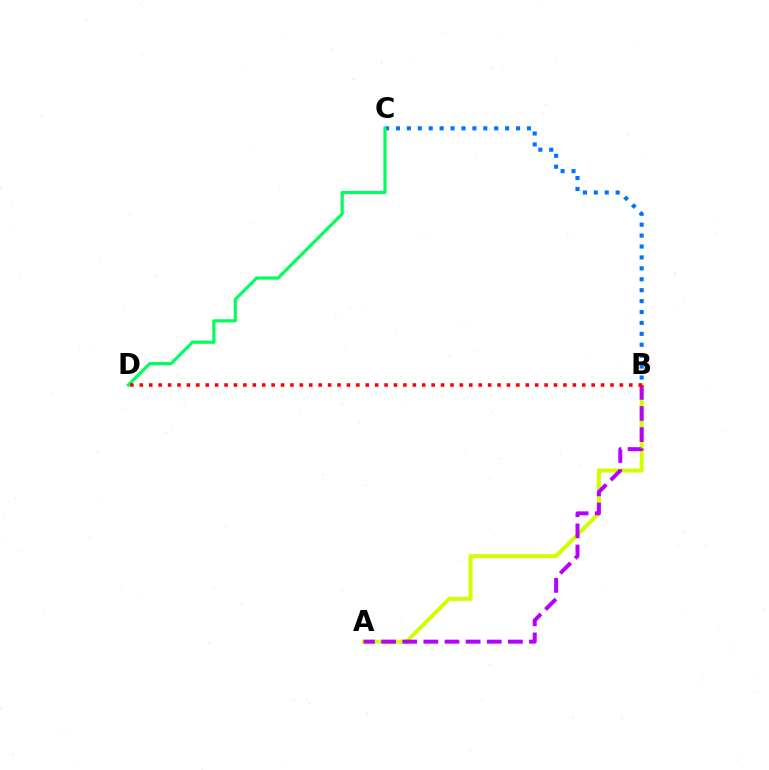{('A', 'B'): [{'color': '#d1ff00', 'line_style': 'solid', 'thickness': 2.89}, {'color': '#b900ff', 'line_style': 'dashed', 'thickness': 2.87}], ('B', 'C'): [{'color': '#0074ff', 'line_style': 'dotted', 'thickness': 2.97}], ('C', 'D'): [{'color': '#00ff5c', 'line_style': 'solid', 'thickness': 2.29}], ('B', 'D'): [{'color': '#ff0000', 'line_style': 'dotted', 'thickness': 2.56}]}